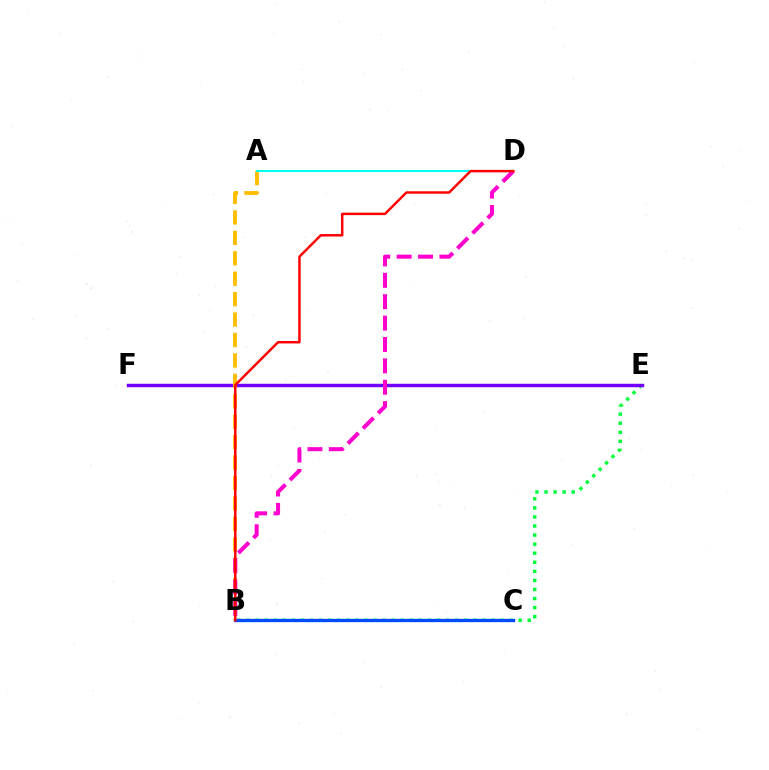{('B', 'E'): [{'color': '#00ff39', 'line_style': 'dotted', 'thickness': 2.46}], ('E', 'F'): [{'color': '#7200ff', 'line_style': 'solid', 'thickness': 2.48}], ('A', 'B'): [{'color': '#ffbd00', 'line_style': 'dashed', 'thickness': 2.78}], ('A', 'D'): [{'color': '#00fff6', 'line_style': 'solid', 'thickness': 1.5}], ('B', 'C'): [{'color': '#84ff00', 'line_style': 'solid', 'thickness': 1.93}, {'color': '#004bff', 'line_style': 'solid', 'thickness': 2.39}], ('B', 'D'): [{'color': '#ff00cf', 'line_style': 'dashed', 'thickness': 2.91}, {'color': '#ff0000', 'line_style': 'solid', 'thickness': 1.77}]}